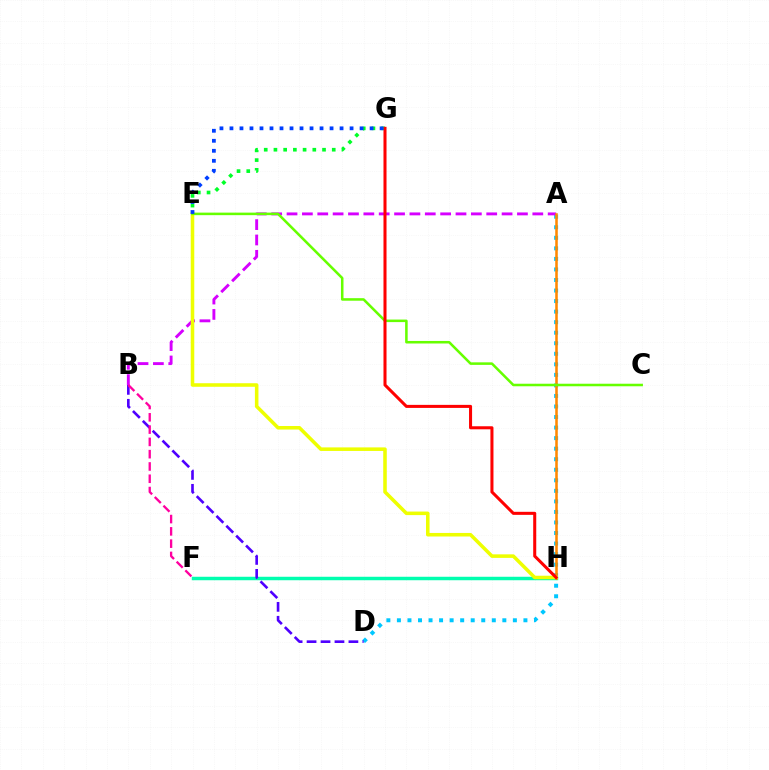{('A', 'D'): [{'color': '#00c7ff', 'line_style': 'dotted', 'thickness': 2.86}], ('F', 'H'): [{'color': '#00ffaf', 'line_style': 'solid', 'thickness': 2.5}], ('E', 'G'): [{'color': '#00ff27', 'line_style': 'dotted', 'thickness': 2.64}, {'color': '#003fff', 'line_style': 'dotted', 'thickness': 2.72}], ('A', 'B'): [{'color': '#d600ff', 'line_style': 'dashed', 'thickness': 2.09}], ('B', 'D'): [{'color': '#4f00ff', 'line_style': 'dashed', 'thickness': 1.9}], ('A', 'H'): [{'color': '#ff8800', 'line_style': 'solid', 'thickness': 1.83}], ('E', 'H'): [{'color': '#eeff00', 'line_style': 'solid', 'thickness': 2.55}], ('B', 'F'): [{'color': '#ff00a0', 'line_style': 'dashed', 'thickness': 1.67}], ('C', 'E'): [{'color': '#66ff00', 'line_style': 'solid', 'thickness': 1.83}], ('G', 'H'): [{'color': '#ff0000', 'line_style': 'solid', 'thickness': 2.19}]}